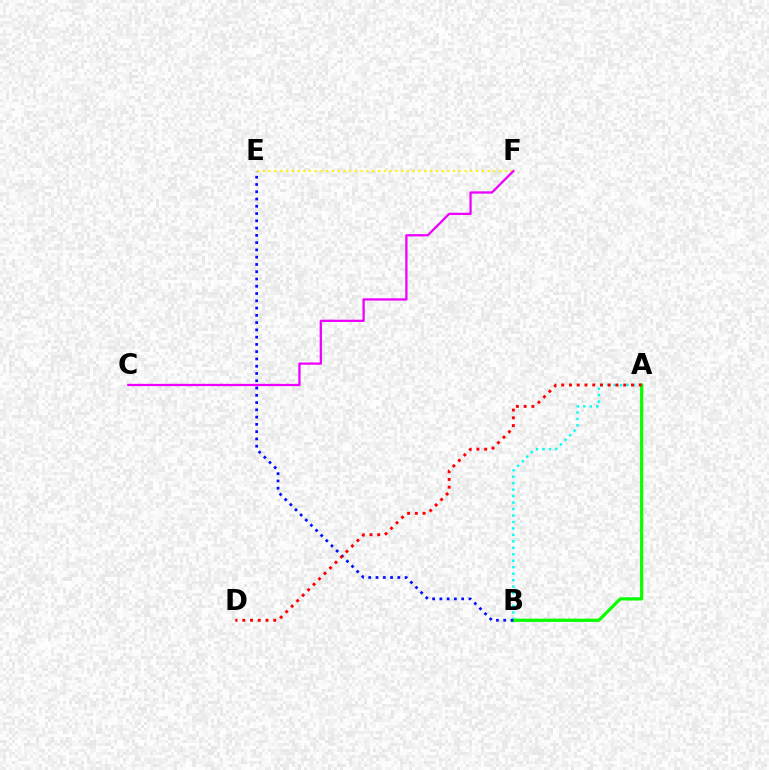{('A', 'B'): [{'color': '#00fff6', 'line_style': 'dotted', 'thickness': 1.76}, {'color': '#08ff00', 'line_style': 'solid', 'thickness': 2.32}], ('E', 'F'): [{'color': '#fcf500', 'line_style': 'dotted', 'thickness': 1.57}], ('B', 'E'): [{'color': '#0010ff', 'line_style': 'dotted', 'thickness': 1.98}], ('C', 'F'): [{'color': '#ee00ff', 'line_style': 'solid', 'thickness': 1.64}], ('A', 'D'): [{'color': '#ff0000', 'line_style': 'dotted', 'thickness': 2.1}]}